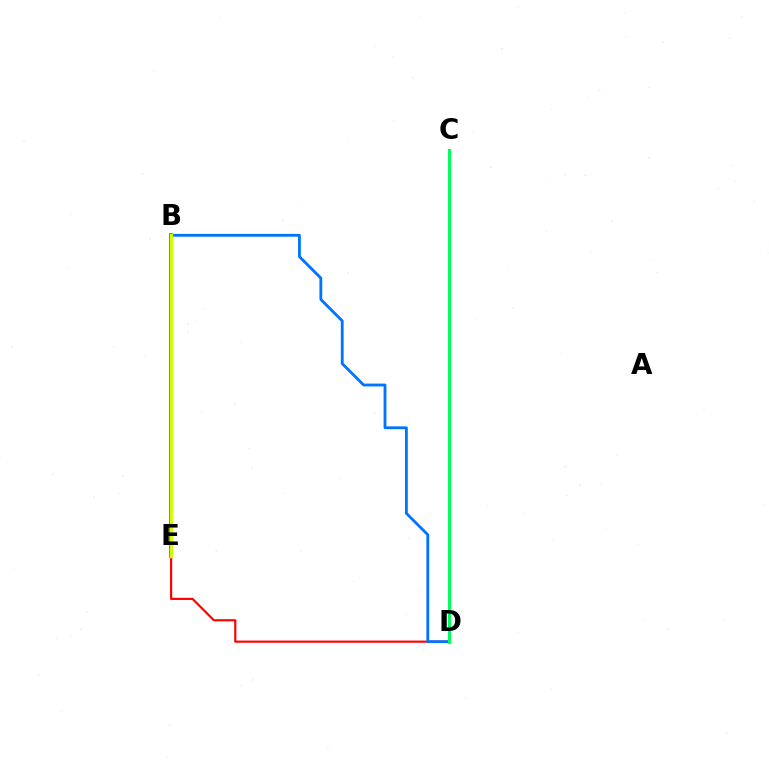{('B', 'E'): [{'color': '#b900ff', 'line_style': 'solid', 'thickness': 2.59}, {'color': '#d1ff00', 'line_style': 'solid', 'thickness': 2.4}], ('D', 'E'): [{'color': '#ff0000', 'line_style': 'solid', 'thickness': 1.56}], ('B', 'D'): [{'color': '#0074ff', 'line_style': 'solid', 'thickness': 2.03}], ('C', 'D'): [{'color': '#00ff5c', 'line_style': 'solid', 'thickness': 2.18}]}